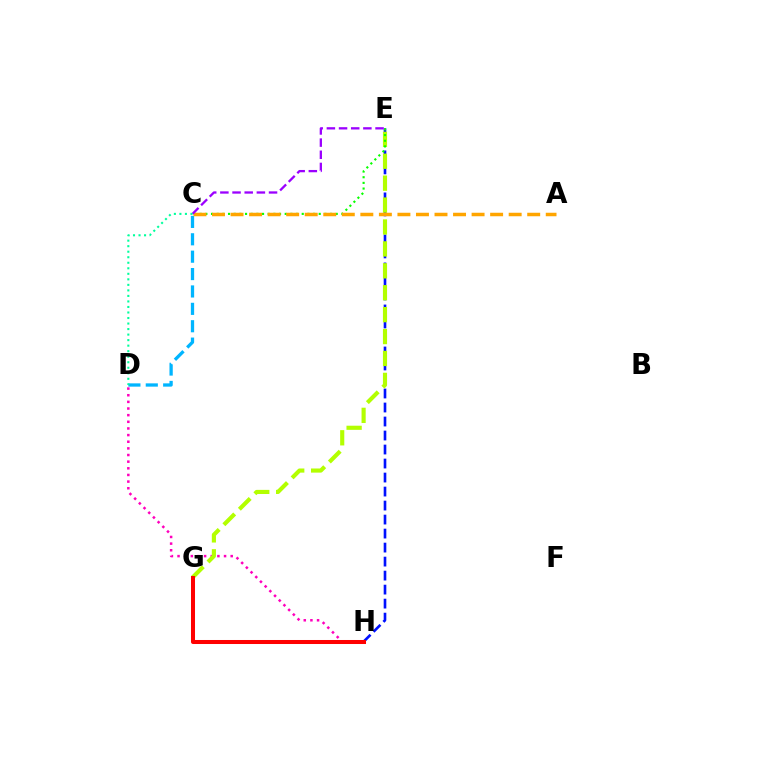{('D', 'H'): [{'color': '#ff00bd', 'line_style': 'dotted', 'thickness': 1.81}], ('E', 'H'): [{'color': '#0010ff', 'line_style': 'dashed', 'thickness': 1.9}], ('C', 'D'): [{'color': '#00b5ff', 'line_style': 'dashed', 'thickness': 2.36}, {'color': '#00ff9d', 'line_style': 'dotted', 'thickness': 1.5}], ('E', 'G'): [{'color': '#b3ff00', 'line_style': 'dashed', 'thickness': 2.98}], ('C', 'E'): [{'color': '#08ff00', 'line_style': 'dotted', 'thickness': 1.54}, {'color': '#9b00ff', 'line_style': 'dashed', 'thickness': 1.65}], ('A', 'C'): [{'color': '#ffa500', 'line_style': 'dashed', 'thickness': 2.52}], ('G', 'H'): [{'color': '#ff0000', 'line_style': 'solid', 'thickness': 2.9}]}